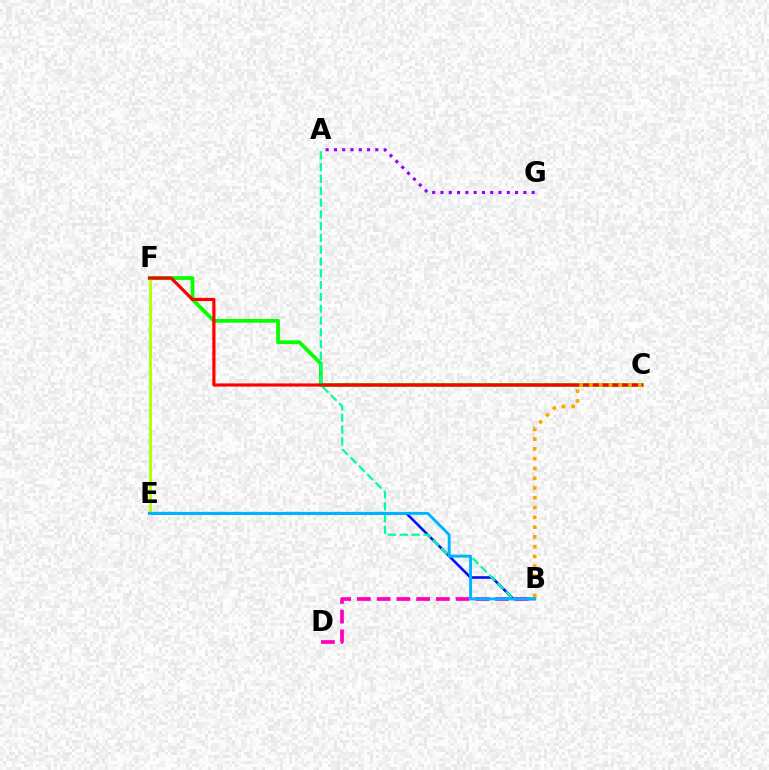{('C', 'F'): [{'color': '#08ff00', 'line_style': 'solid', 'thickness': 2.71}, {'color': '#ff0000', 'line_style': 'solid', 'thickness': 2.28}], ('B', 'E'): [{'color': '#0010ff', 'line_style': 'solid', 'thickness': 1.86}, {'color': '#00b5ff', 'line_style': 'solid', 'thickness': 2.11}], ('A', 'G'): [{'color': '#9b00ff', 'line_style': 'dotted', 'thickness': 2.25}], ('A', 'B'): [{'color': '#00ff9d', 'line_style': 'dashed', 'thickness': 1.6}], ('E', 'F'): [{'color': '#b3ff00', 'line_style': 'solid', 'thickness': 2.05}], ('B', 'D'): [{'color': '#ff00bd', 'line_style': 'dashed', 'thickness': 2.68}], ('B', 'C'): [{'color': '#ffa500', 'line_style': 'dotted', 'thickness': 2.66}]}